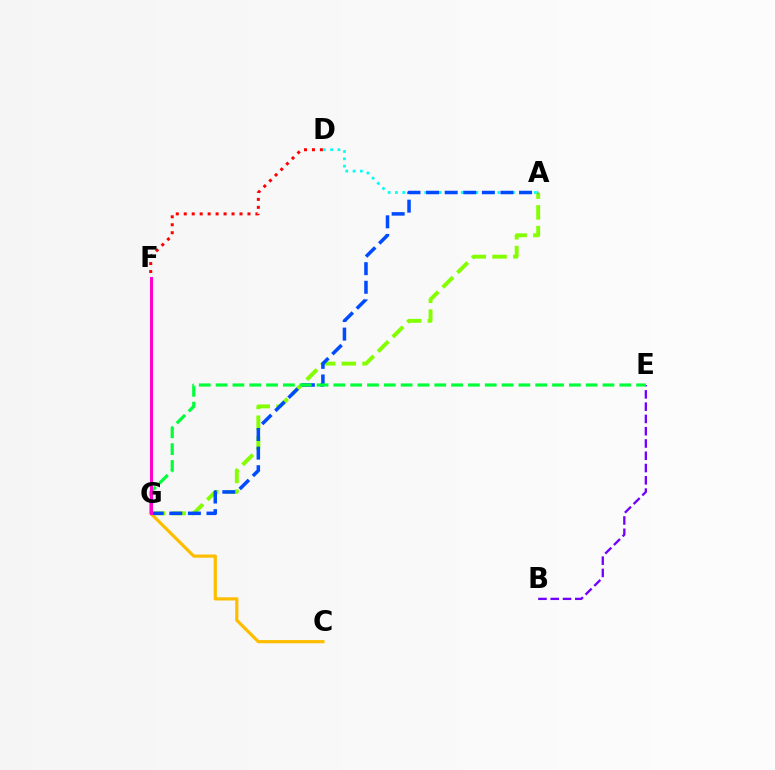{('A', 'G'): [{'color': '#84ff00', 'line_style': 'dashed', 'thickness': 2.82}, {'color': '#004bff', 'line_style': 'dashed', 'thickness': 2.53}], ('C', 'G'): [{'color': '#ffbd00', 'line_style': 'solid', 'thickness': 2.3}], ('D', 'F'): [{'color': '#ff0000', 'line_style': 'dotted', 'thickness': 2.16}], ('B', 'E'): [{'color': '#7200ff', 'line_style': 'dashed', 'thickness': 1.67}], ('A', 'D'): [{'color': '#00fff6', 'line_style': 'dotted', 'thickness': 1.99}], ('E', 'G'): [{'color': '#00ff39', 'line_style': 'dashed', 'thickness': 2.29}], ('F', 'G'): [{'color': '#ff00cf', 'line_style': 'solid', 'thickness': 2.16}]}